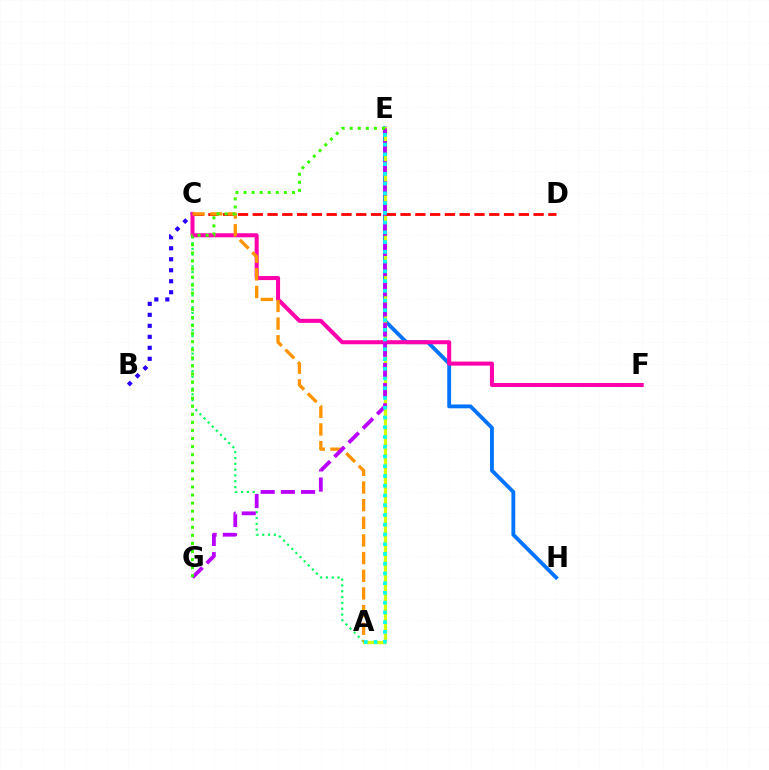{('E', 'H'): [{'color': '#0074ff', 'line_style': 'solid', 'thickness': 2.76}], ('A', 'E'): [{'color': '#d1ff00', 'line_style': 'solid', 'thickness': 2.37}, {'color': '#00fff6', 'line_style': 'dotted', 'thickness': 2.65}], ('C', 'D'): [{'color': '#ff0000', 'line_style': 'dashed', 'thickness': 2.01}], ('A', 'C'): [{'color': '#00ff5c', 'line_style': 'dotted', 'thickness': 1.58}, {'color': '#ff9400', 'line_style': 'dashed', 'thickness': 2.4}], ('B', 'C'): [{'color': '#2500ff', 'line_style': 'dotted', 'thickness': 2.99}], ('C', 'F'): [{'color': '#ff00ac', 'line_style': 'solid', 'thickness': 2.91}], ('E', 'G'): [{'color': '#b900ff', 'line_style': 'dashed', 'thickness': 2.74}, {'color': '#3dff00', 'line_style': 'dotted', 'thickness': 2.19}]}